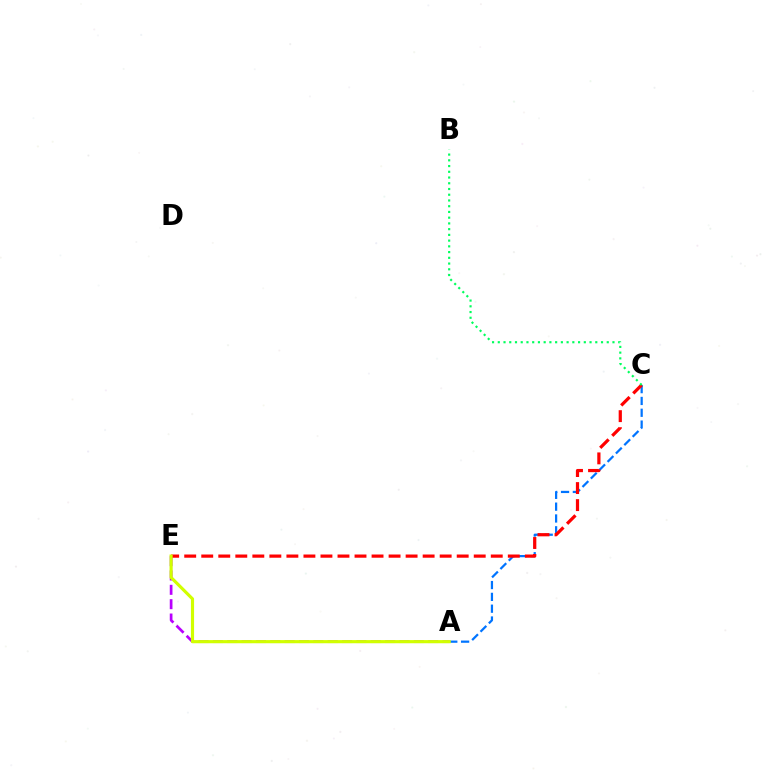{('A', 'C'): [{'color': '#0074ff', 'line_style': 'dashed', 'thickness': 1.61}], ('A', 'E'): [{'color': '#b900ff', 'line_style': 'dashed', 'thickness': 1.95}, {'color': '#d1ff00', 'line_style': 'solid', 'thickness': 2.27}], ('C', 'E'): [{'color': '#ff0000', 'line_style': 'dashed', 'thickness': 2.31}], ('B', 'C'): [{'color': '#00ff5c', 'line_style': 'dotted', 'thickness': 1.56}]}